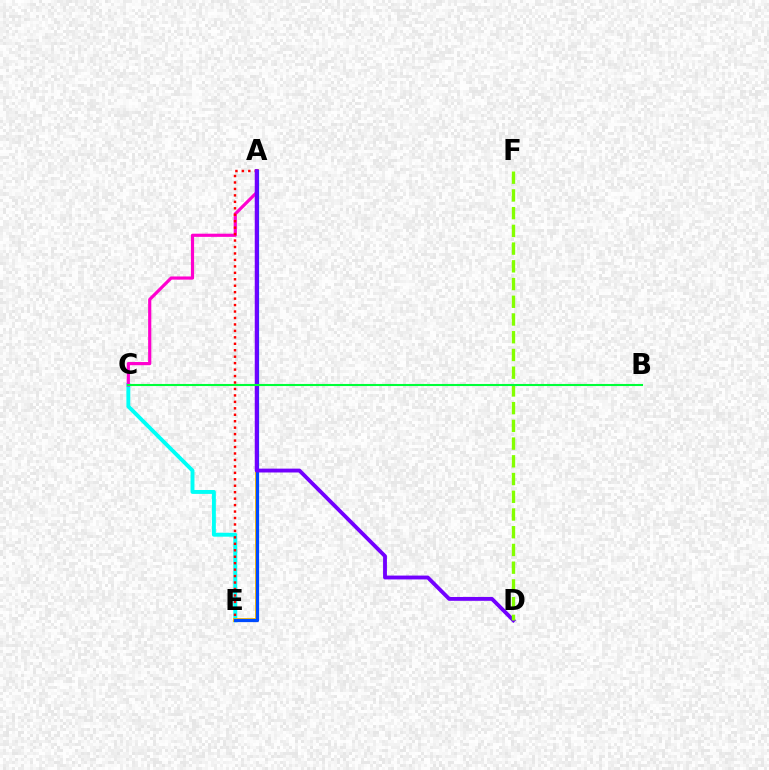{('C', 'E'): [{'color': '#00fff6', 'line_style': 'solid', 'thickness': 2.82}], ('A', 'E'): [{'color': '#ffbd00', 'line_style': 'solid', 'thickness': 2.82}, {'color': '#004bff', 'line_style': 'solid', 'thickness': 2.3}, {'color': '#ff0000', 'line_style': 'dotted', 'thickness': 1.75}], ('A', 'C'): [{'color': '#ff00cf', 'line_style': 'solid', 'thickness': 2.28}], ('A', 'D'): [{'color': '#7200ff', 'line_style': 'solid', 'thickness': 2.77}], ('D', 'F'): [{'color': '#84ff00', 'line_style': 'dashed', 'thickness': 2.41}], ('B', 'C'): [{'color': '#00ff39', 'line_style': 'solid', 'thickness': 1.5}]}